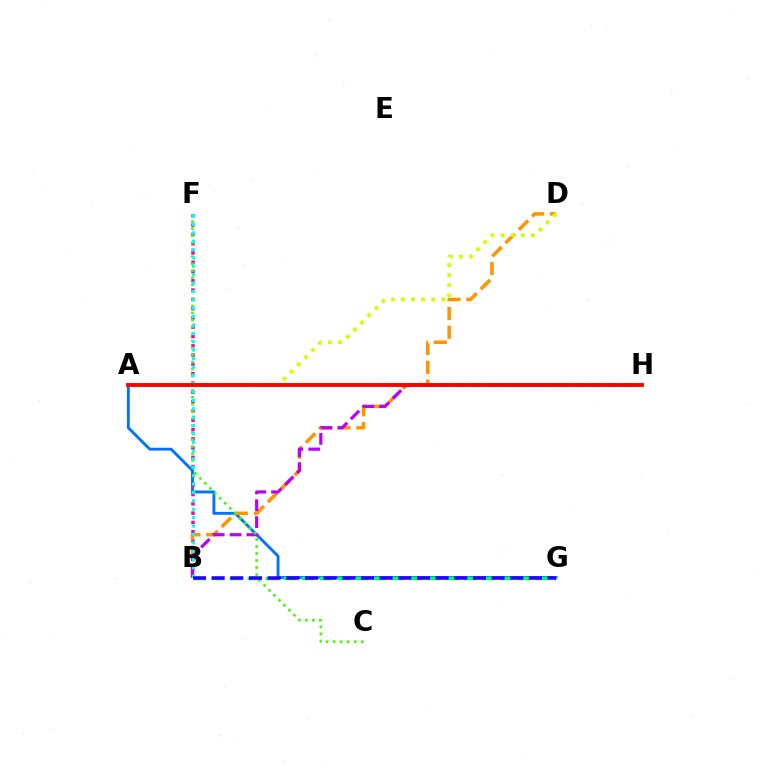{('A', 'G'): [{'color': '#0074ff', 'line_style': 'solid', 'thickness': 2.08}], ('B', 'F'): [{'color': '#ff00ac', 'line_style': 'dotted', 'thickness': 2.52}, {'color': '#00fff6', 'line_style': 'dotted', 'thickness': 2.28}], ('B', 'G'): [{'color': '#00ff5c', 'line_style': 'dashed', 'thickness': 2.45}, {'color': '#2500ff', 'line_style': 'dashed', 'thickness': 2.54}], ('B', 'D'): [{'color': '#ff9400', 'line_style': 'dashed', 'thickness': 2.56}], ('B', 'H'): [{'color': '#b900ff', 'line_style': 'dashed', 'thickness': 2.29}], ('C', 'F'): [{'color': '#3dff00', 'line_style': 'dotted', 'thickness': 1.91}], ('A', 'D'): [{'color': '#d1ff00', 'line_style': 'dotted', 'thickness': 2.74}], ('A', 'H'): [{'color': '#ff0000', 'line_style': 'solid', 'thickness': 2.79}]}